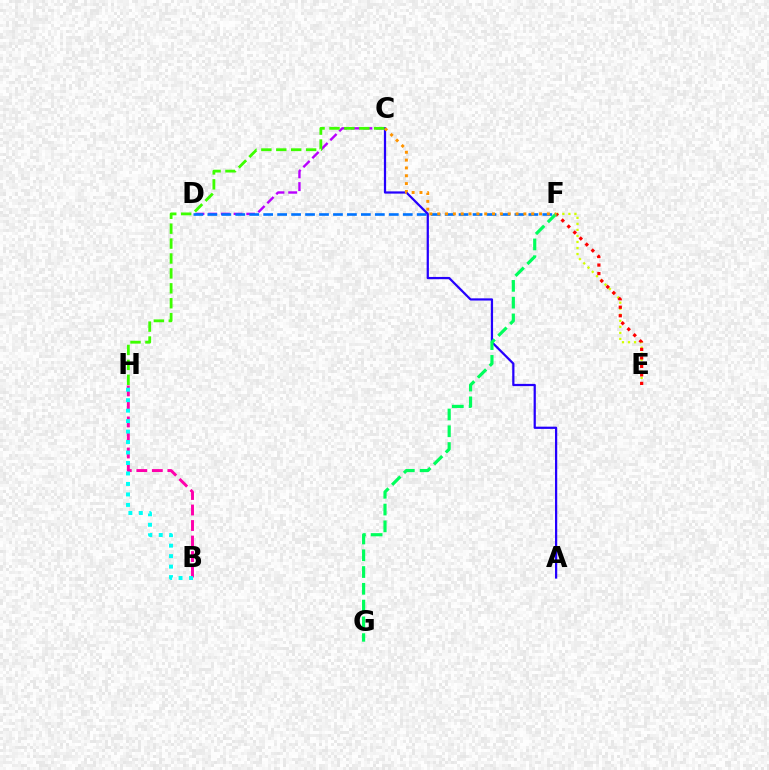{('C', 'D'): [{'color': '#b900ff', 'line_style': 'dashed', 'thickness': 1.73}], ('D', 'F'): [{'color': '#0074ff', 'line_style': 'dashed', 'thickness': 1.9}], ('A', 'C'): [{'color': '#2500ff', 'line_style': 'solid', 'thickness': 1.61}], ('E', 'F'): [{'color': '#d1ff00', 'line_style': 'dotted', 'thickness': 1.64}, {'color': '#ff0000', 'line_style': 'dotted', 'thickness': 2.31}], ('F', 'G'): [{'color': '#00ff5c', 'line_style': 'dashed', 'thickness': 2.28}], ('B', 'H'): [{'color': '#ff00ac', 'line_style': 'dashed', 'thickness': 2.11}, {'color': '#00fff6', 'line_style': 'dotted', 'thickness': 2.85}], ('C', 'F'): [{'color': '#ff9400', 'line_style': 'dotted', 'thickness': 2.13}], ('C', 'H'): [{'color': '#3dff00', 'line_style': 'dashed', 'thickness': 2.03}]}